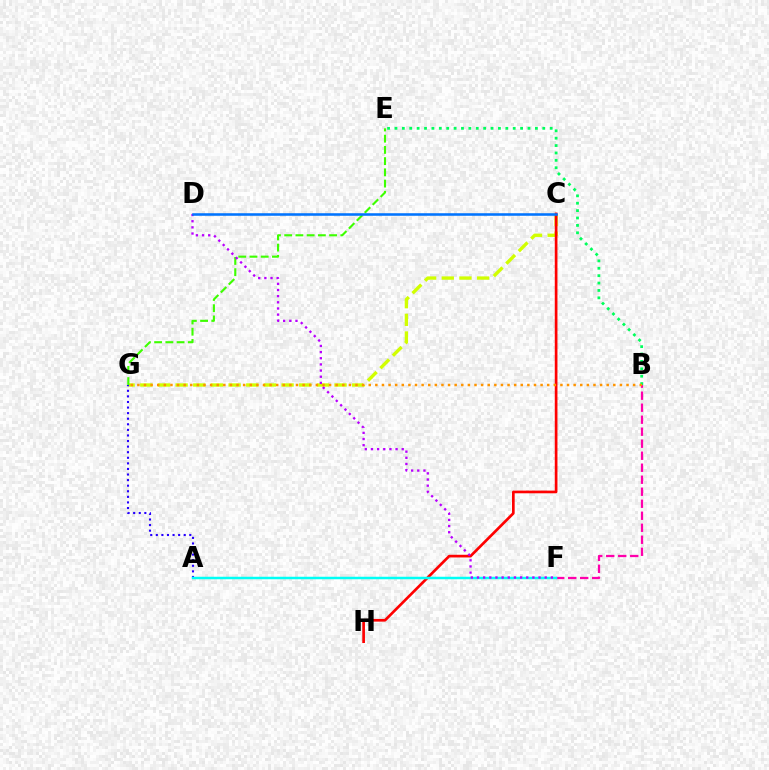{('C', 'G'): [{'color': '#d1ff00', 'line_style': 'dashed', 'thickness': 2.4}], ('A', 'G'): [{'color': '#2500ff', 'line_style': 'dotted', 'thickness': 1.52}], ('B', 'F'): [{'color': '#ff00ac', 'line_style': 'dashed', 'thickness': 1.63}], ('E', 'G'): [{'color': '#3dff00', 'line_style': 'dashed', 'thickness': 1.52}], ('B', 'E'): [{'color': '#00ff5c', 'line_style': 'dotted', 'thickness': 2.01}], ('C', 'H'): [{'color': '#ff0000', 'line_style': 'solid', 'thickness': 1.93}], ('A', 'F'): [{'color': '#00fff6', 'line_style': 'solid', 'thickness': 1.79}], ('D', 'F'): [{'color': '#b900ff', 'line_style': 'dotted', 'thickness': 1.67}], ('C', 'D'): [{'color': '#0074ff', 'line_style': 'solid', 'thickness': 1.84}], ('B', 'G'): [{'color': '#ff9400', 'line_style': 'dotted', 'thickness': 1.8}]}